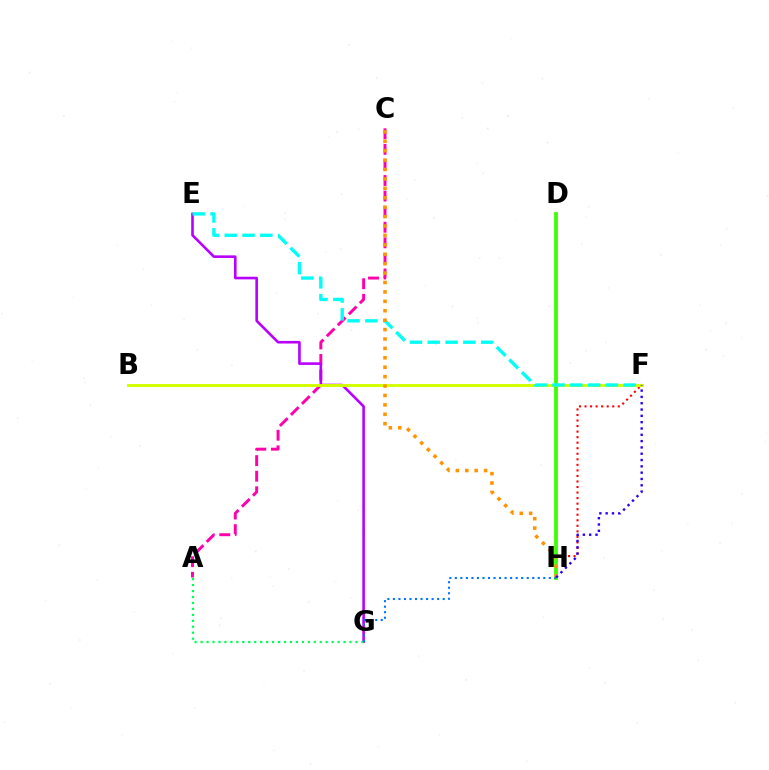{('A', 'C'): [{'color': '#ff00ac', 'line_style': 'dashed', 'thickness': 2.12}], ('E', 'G'): [{'color': '#b900ff', 'line_style': 'solid', 'thickness': 1.88}], ('A', 'G'): [{'color': '#00ff5c', 'line_style': 'dotted', 'thickness': 1.62}], ('F', 'H'): [{'color': '#ff0000', 'line_style': 'dotted', 'thickness': 1.51}, {'color': '#2500ff', 'line_style': 'dotted', 'thickness': 1.72}], ('D', 'H'): [{'color': '#3dff00', 'line_style': 'solid', 'thickness': 2.72}], ('B', 'F'): [{'color': '#d1ff00', 'line_style': 'solid', 'thickness': 2.12}], ('E', 'F'): [{'color': '#00fff6', 'line_style': 'dashed', 'thickness': 2.42}], ('C', 'H'): [{'color': '#ff9400', 'line_style': 'dotted', 'thickness': 2.56}], ('G', 'H'): [{'color': '#0074ff', 'line_style': 'dotted', 'thickness': 1.5}]}